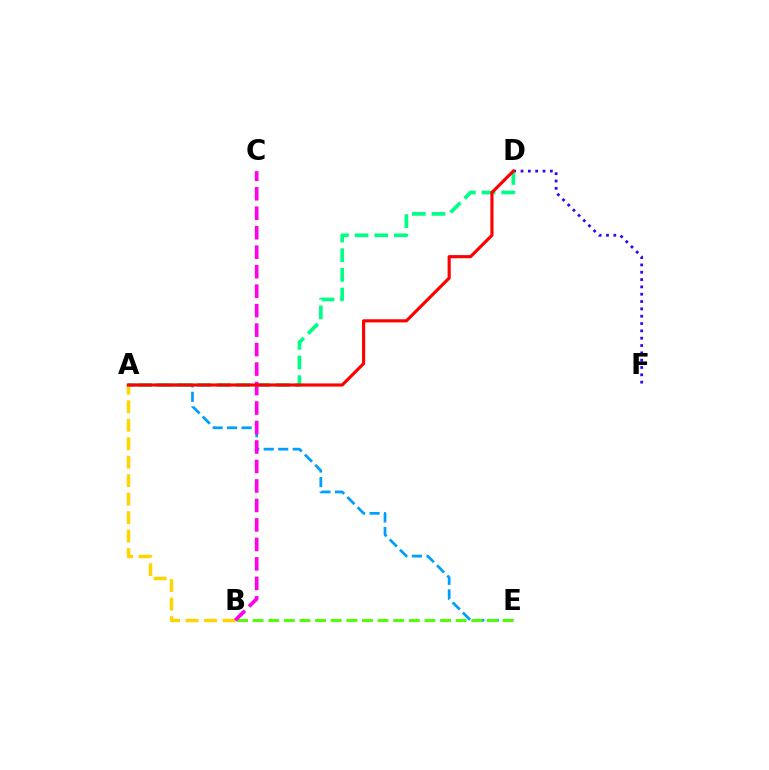{('D', 'F'): [{'color': '#3700ff', 'line_style': 'dotted', 'thickness': 1.99}], ('A', 'E'): [{'color': '#009eff', 'line_style': 'dashed', 'thickness': 1.97}], ('A', 'B'): [{'color': '#ffd500', 'line_style': 'dashed', 'thickness': 2.51}], ('A', 'D'): [{'color': '#00ff86', 'line_style': 'dashed', 'thickness': 2.67}, {'color': '#ff0000', 'line_style': 'solid', 'thickness': 2.27}], ('B', 'E'): [{'color': '#4fff00', 'line_style': 'dashed', 'thickness': 2.12}], ('B', 'C'): [{'color': '#ff00ed', 'line_style': 'dashed', 'thickness': 2.65}]}